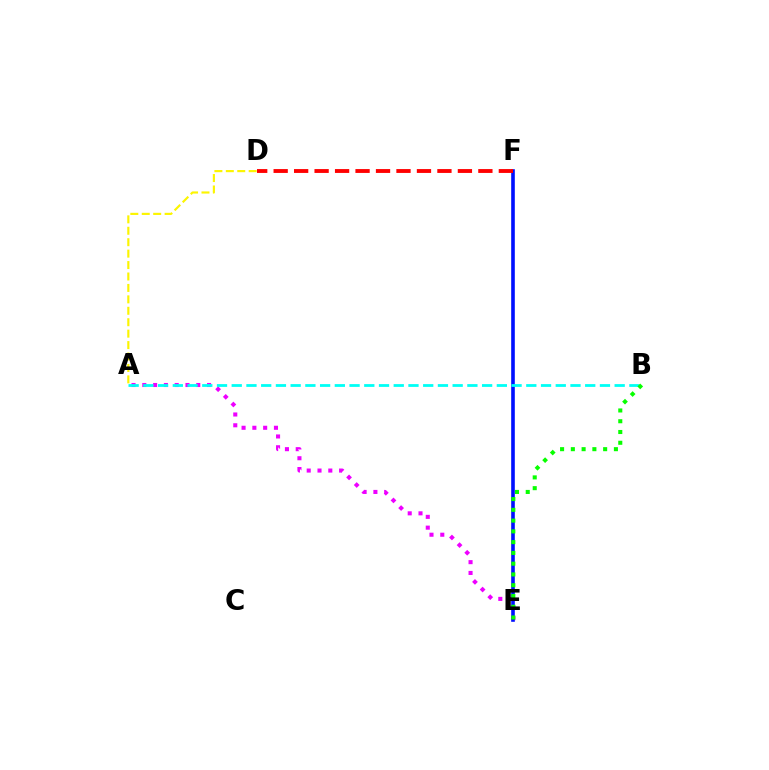{('A', 'D'): [{'color': '#fcf500', 'line_style': 'dashed', 'thickness': 1.55}], ('A', 'E'): [{'color': '#ee00ff', 'line_style': 'dotted', 'thickness': 2.93}], ('E', 'F'): [{'color': '#0010ff', 'line_style': 'solid', 'thickness': 2.6}], ('A', 'B'): [{'color': '#00fff6', 'line_style': 'dashed', 'thickness': 2.0}], ('D', 'F'): [{'color': '#ff0000', 'line_style': 'dashed', 'thickness': 2.78}], ('B', 'E'): [{'color': '#08ff00', 'line_style': 'dotted', 'thickness': 2.93}]}